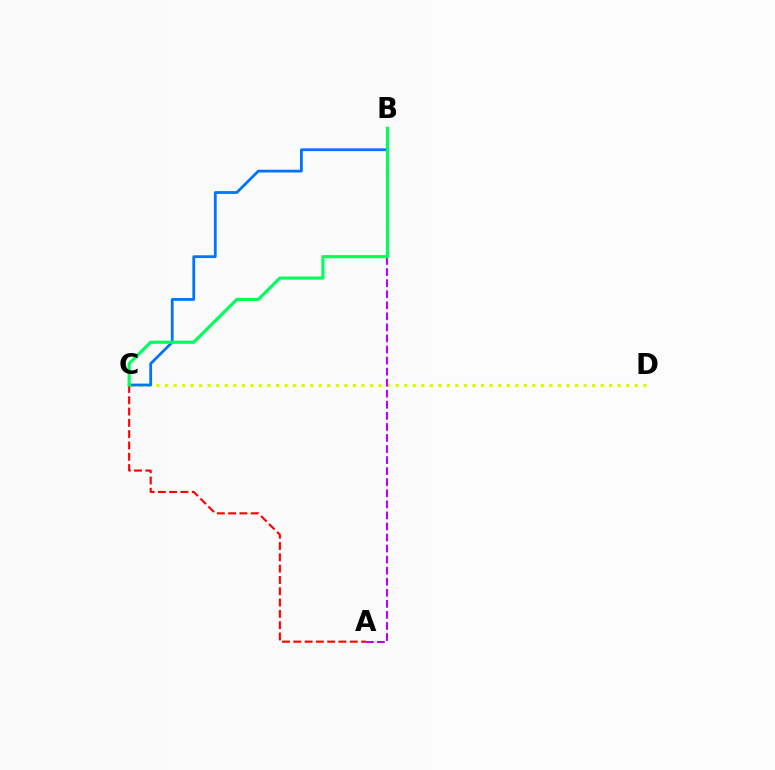{('C', 'D'): [{'color': '#d1ff00', 'line_style': 'dotted', 'thickness': 2.32}], ('A', 'B'): [{'color': '#b900ff', 'line_style': 'dashed', 'thickness': 1.5}], ('A', 'C'): [{'color': '#ff0000', 'line_style': 'dashed', 'thickness': 1.54}], ('B', 'C'): [{'color': '#0074ff', 'line_style': 'solid', 'thickness': 2.0}, {'color': '#00ff5c', 'line_style': 'solid', 'thickness': 2.27}]}